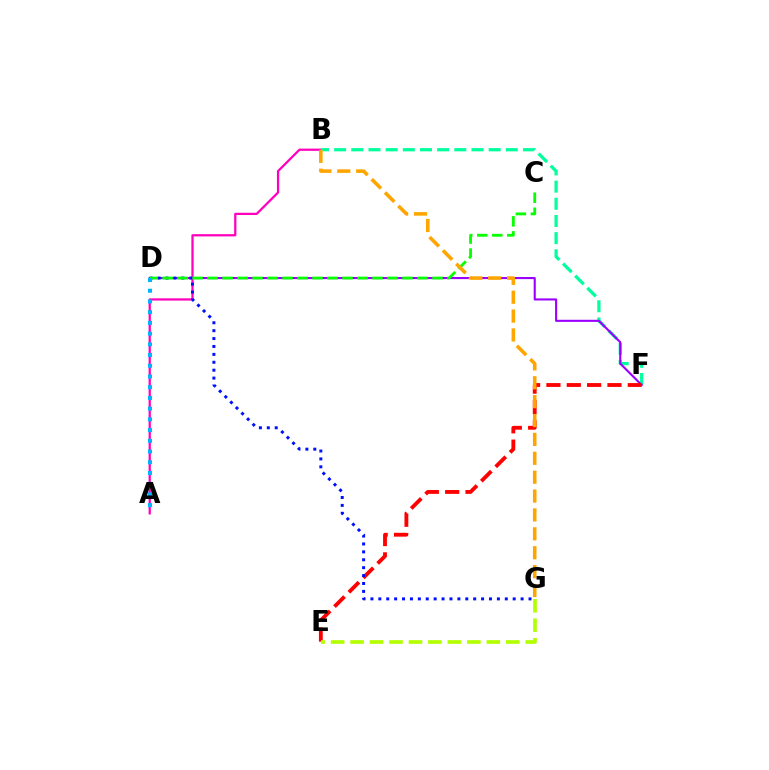{('A', 'B'): [{'color': '#ff00bd', 'line_style': 'solid', 'thickness': 1.63}], ('B', 'F'): [{'color': '#00ff9d', 'line_style': 'dashed', 'thickness': 2.33}], ('D', 'F'): [{'color': '#9b00ff', 'line_style': 'solid', 'thickness': 1.51}], ('E', 'F'): [{'color': '#ff0000', 'line_style': 'dashed', 'thickness': 2.76}], ('E', 'G'): [{'color': '#b3ff00', 'line_style': 'dashed', 'thickness': 2.64}], ('D', 'G'): [{'color': '#0010ff', 'line_style': 'dotted', 'thickness': 2.15}], ('C', 'D'): [{'color': '#08ff00', 'line_style': 'dashed', 'thickness': 2.04}], ('B', 'G'): [{'color': '#ffa500', 'line_style': 'dashed', 'thickness': 2.57}], ('A', 'D'): [{'color': '#00b5ff', 'line_style': 'dotted', 'thickness': 2.91}]}